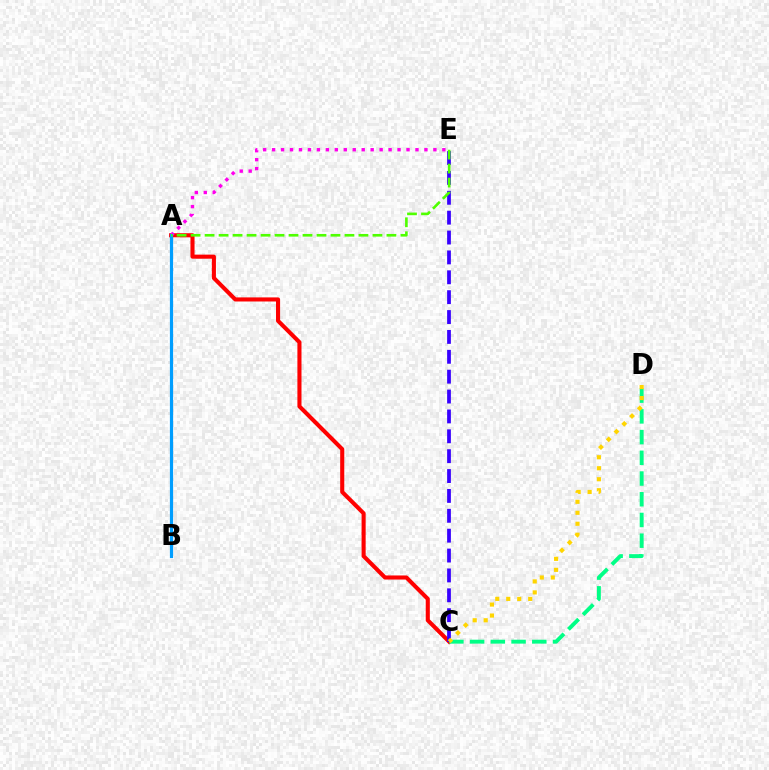{('A', 'C'): [{'color': '#ff0000', 'line_style': 'solid', 'thickness': 2.94}], ('C', 'D'): [{'color': '#00ff86', 'line_style': 'dashed', 'thickness': 2.81}, {'color': '#ffd500', 'line_style': 'dotted', 'thickness': 2.99}], ('C', 'E'): [{'color': '#3700ff', 'line_style': 'dashed', 'thickness': 2.7}], ('A', 'E'): [{'color': '#ff00ed', 'line_style': 'dotted', 'thickness': 2.43}, {'color': '#4fff00', 'line_style': 'dashed', 'thickness': 1.9}], ('A', 'B'): [{'color': '#009eff', 'line_style': 'solid', 'thickness': 2.3}]}